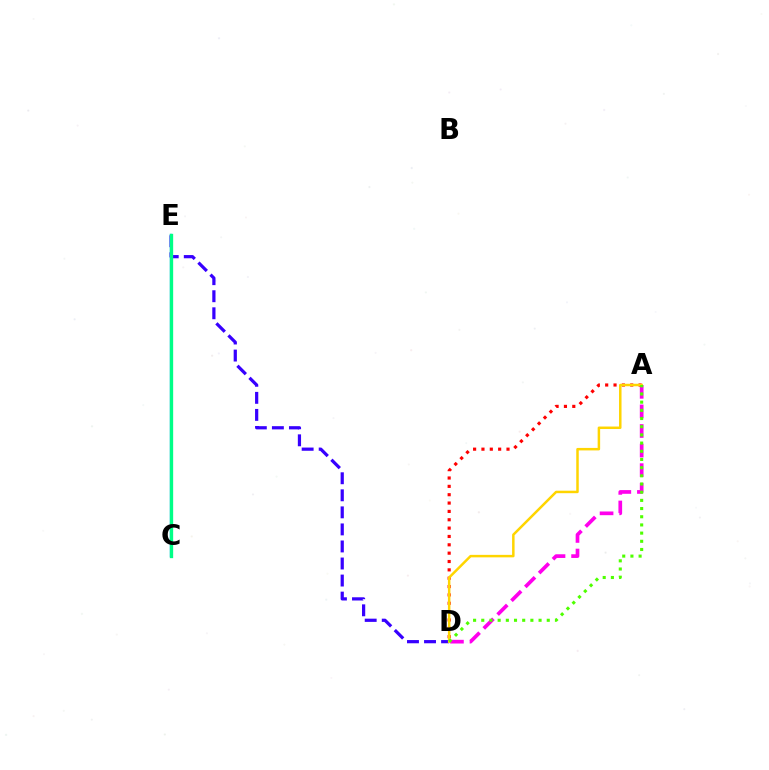{('A', 'D'): [{'color': '#ff00ed', 'line_style': 'dashed', 'thickness': 2.66}, {'color': '#ff0000', 'line_style': 'dotted', 'thickness': 2.27}, {'color': '#ffd500', 'line_style': 'solid', 'thickness': 1.79}, {'color': '#4fff00', 'line_style': 'dotted', 'thickness': 2.22}], ('C', 'E'): [{'color': '#009eff', 'line_style': 'solid', 'thickness': 1.71}, {'color': '#00ff86', 'line_style': 'solid', 'thickness': 2.39}], ('D', 'E'): [{'color': '#3700ff', 'line_style': 'dashed', 'thickness': 2.32}]}